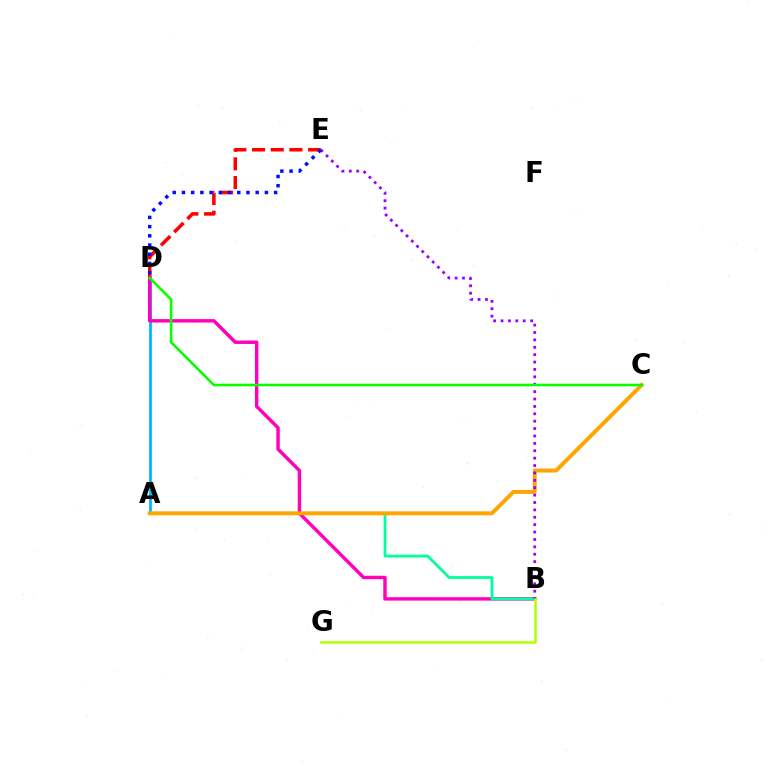{('D', 'E'): [{'color': '#ff0000', 'line_style': 'dashed', 'thickness': 2.54}, {'color': '#0010ff', 'line_style': 'dotted', 'thickness': 2.5}], ('A', 'D'): [{'color': '#00b5ff', 'line_style': 'solid', 'thickness': 1.98}], ('B', 'D'): [{'color': '#ff00bd', 'line_style': 'solid', 'thickness': 2.48}], ('A', 'B'): [{'color': '#00ff9d', 'line_style': 'solid', 'thickness': 2.01}], ('A', 'C'): [{'color': '#ffa500', 'line_style': 'solid', 'thickness': 2.84}], ('B', 'E'): [{'color': '#9b00ff', 'line_style': 'dotted', 'thickness': 2.01}], ('C', 'D'): [{'color': '#08ff00', 'line_style': 'solid', 'thickness': 1.86}], ('B', 'G'): [{'color': '#b3ff00', 'line_style': 'solid', 'thickness': 1.81}]}